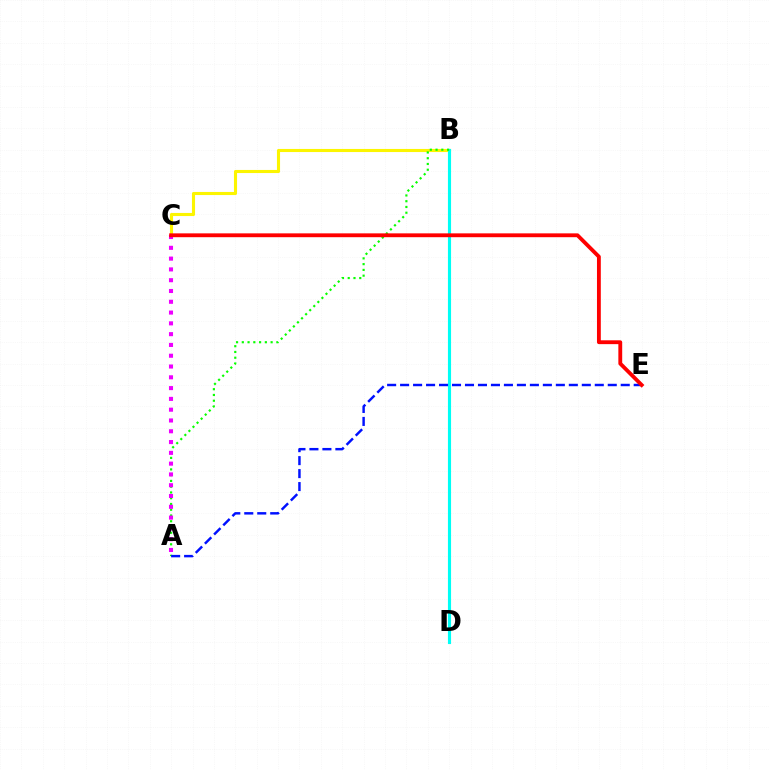{('B', 'C'): [{'color': '#fcf500', 'line_style': 'solid', 'thickness': 2.23}], ('B', 'D'): [{'color': '#00fff6', 'line_style': 'solid', 'thickness': 2.25}], ('A', 'B'): [{'color': '#08ff00', 'line_style': 'dotted', 'thickness': 1.57}], ('A', 'C'): [{'color': '#ee00ff', 'line_style': 'dotted', 'thickness': 2.93}], ('A', 'E'): [{'color': '#0010ff', 'line_style': 'dashed', 'thickness': 1.76}], ('C', 'E'): [{'color': '#ff0000', 'line_style': 'solid', 'thickness': 2.77}]}